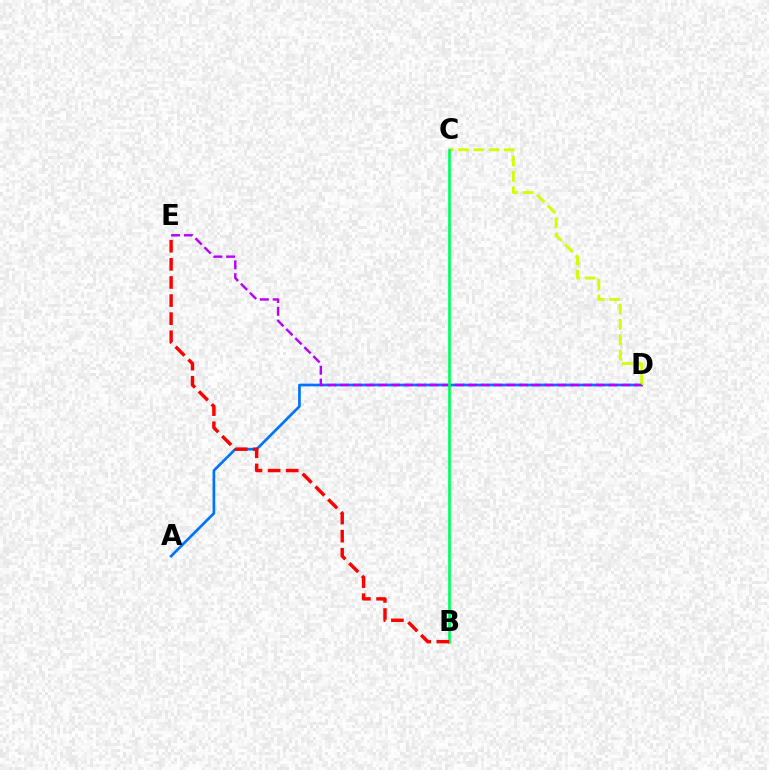{('A', 'D'): [{'color': '#0074ff', 'line_style': 'solid', 'thickness': 1.94}], ('C', 'D'): [{'color': '#d1ff00', 'line_style': 'dashed', 'thickness': 2.08}], ('D', 'E'): [{'color': '#b900ff', 'line_style': 'dashed', 'thickness': 1.74}], ('B', 'C'): [{'color': '#00ff5c', 'line_style': 'solid', 'thickness': 1.94}], ('B', 'E'): [{'color': '#ff0000', 'line_style': 'dashed', 'thickness': 2.46}]}